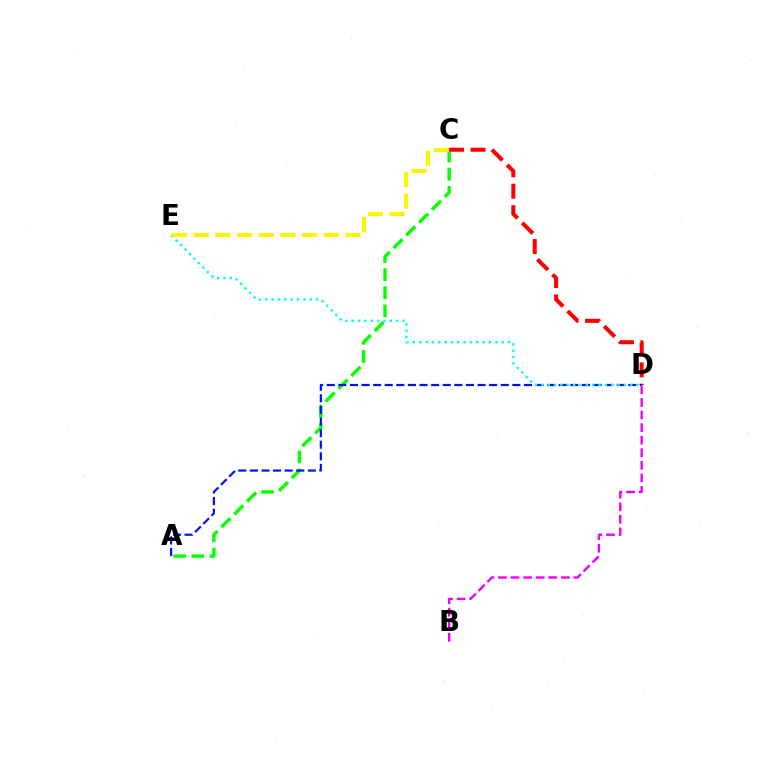{('A', 'C'): [{'color': '#08ff00', 'line_style': 'dashed', 'thickness': 2.46}], ('C', 'D'): [{'color': '#ff0000', 'line_style': 'dashed', 'thickness': 2.91}], ('A', 'D'): [{'color': '#0010ff', 'line_style': 'dashed', 'thickness': 1.58}], ('D', 'E'): [{'color': '#00fff6', 'line_style': 'dotted', 'thickness': 1.73}], ('B', 'D'): [{'color': '#ee00ff', 'line_style': 'dashed', 'thickness': 1.71}], ('C', 'E'): [{'color': '#fcf500', 'line_style': 'dashed', 'thickness': 2.95}]}